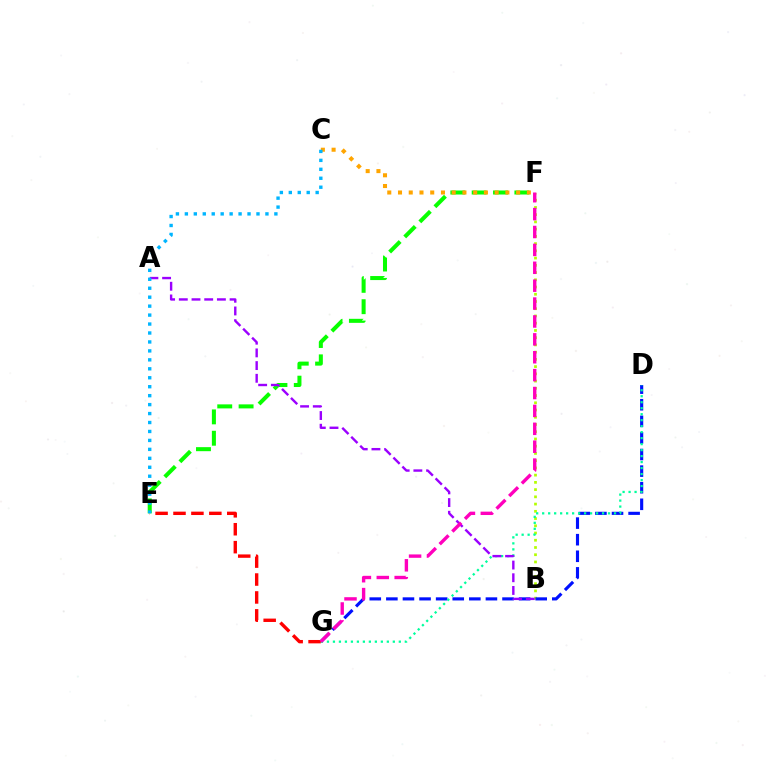{('E', 'F'): [{'color': '#08ff00', 'line_style': 'dashed', 'thickness': 2.9}], ('B', 'F'): [{'color': '#b3ff00', 'line_style': 'dotted', 'thickness': 1.97}], ('C', 'F'): [{'color': '#ffa500', 'line_style': 'dotted', 'thickness': 2.92}], ('D', 'G'): [{'color': '#0010ff', 'line_style': 'dashed', 'thickness': 2.25}, {'color': '#00ff9d', 'line_style': 'dotted', 'thickness': 1.63}], ('A', 'B'): [{'color': '#9b00ff', 'line_style': 'dashed', 'thickness': 1.73}], ('E', 'G'): [{'color': '#ff0000', 'line_style': 'dashed', 'thickness': 2.43}], ('C', 'E'): [{'color': '#00b5ff', 'line_style': 'dotted', 'thickness': 2.43}], ('F', 'G'): [{'color': '#ff00bd', 'line_style': 'dashed', 'thickness': 2.43}]}